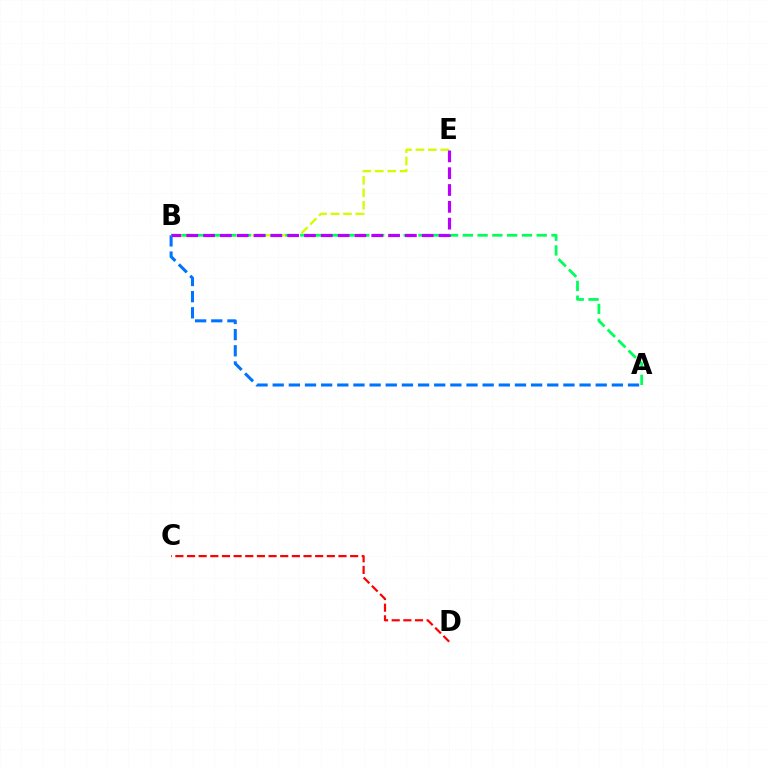{('C', 'D'): [{'color': '#ff0000', 'line_style': 'dashed', 'thickness': 1.58}], ('A', 'B'): [{'color': '#0074ff', 'line_style': 'dashed', 'thickness': 2.19}, {'color': '#00ff5c', 'line_style': 'dashed', 'thickness': 2.01}], ('B', 'E'): [{'color': '#d1ff00', 'line_style': 'dashed', 'thickness': 1.69}, {'color': '#b900ff', 'line_style': 'dashed', 'thickness': 2.28}]}